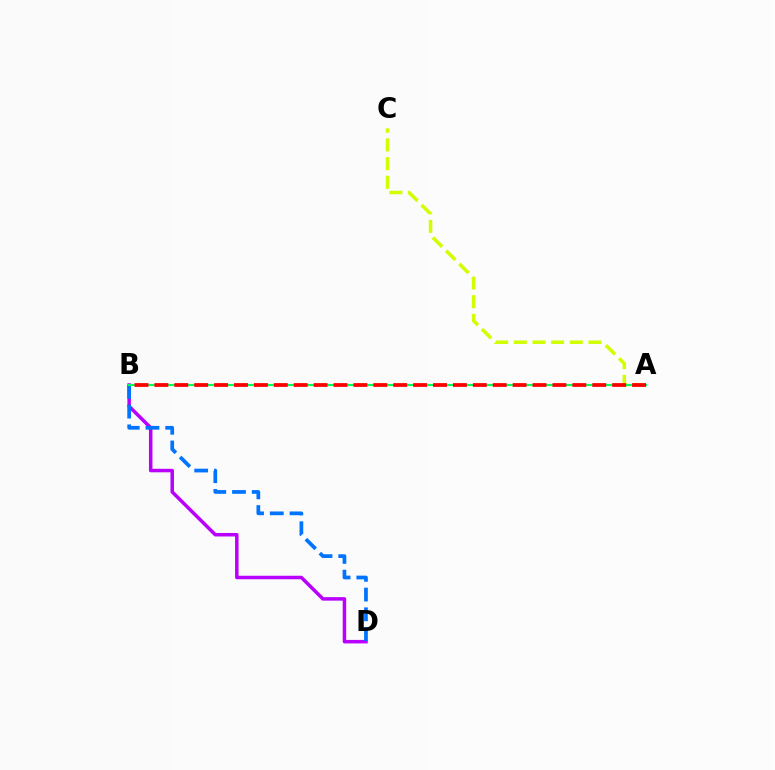{('B', 'D'): [{'color': '#b900ff', 'line_style': 'solid', 'thickness': 2.52}, {'color': '#0074ff', 'line_style': 'dashed', 'thickness': 2.68}], ('A', 'C'): [{'color': '#d1ff00', 'line_style': 'dashed', 'thickness': 2.53}], ('A', 'B'): [{'color': '#00ff5c', 'line_style': 'solid', 'thickness': 1.51}, {'color': '#ff0000', 'line_style': 'dashed', 'thickness': 2.7}]}